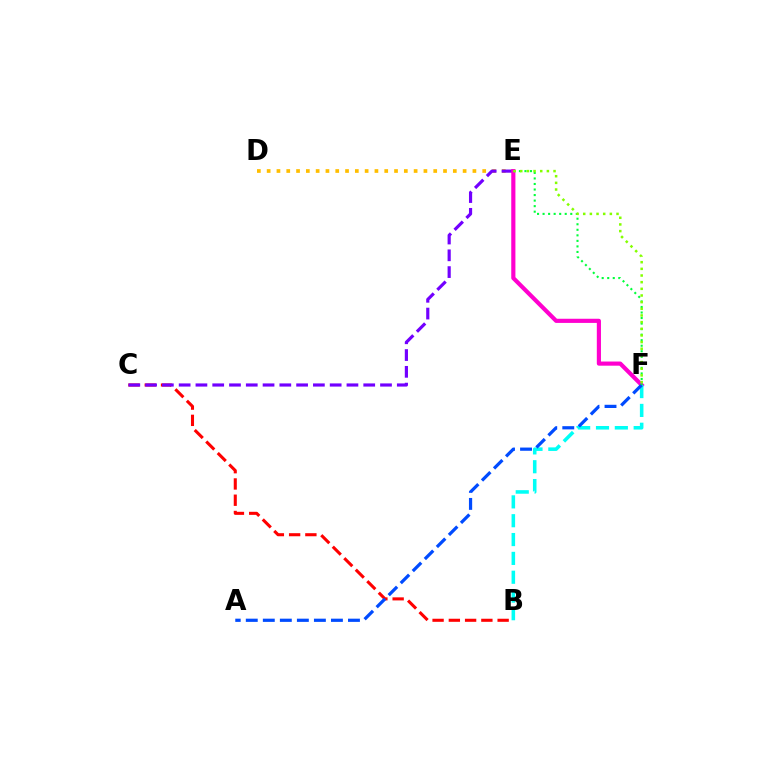{('D', 'E'): [{'color': '#ffbd00', 'line_style': 'dotted', 'thickness': 2.66}], ('B', 'C'): [{'color': '#ff0000', 'line_style': 'dashed', 'thickness': 2.21}], ('C', 'E'): [{'color': '#7200ff', 'line_style': 'dashed', 'thickness': 2.28}], ('E', 'F'): [{'color': '#ff00cf', 'line_style': 'solid', 'thickness': 2.99}, {'color': '#00ff39', 'line_style': 'dotted', 'thickness': 1.5}, {'color': '#84ff00', 'line_style': 'dotted', 'thickness': 1.81}], ('B', 'F'): [{'color': '#00fff6', 'line_style': 'dashed', 'thickness': 2.56}], ('A', 'F'): [{'color': '#004bff', 'line_style': 'dashed', 'thickness': 2.31}]}